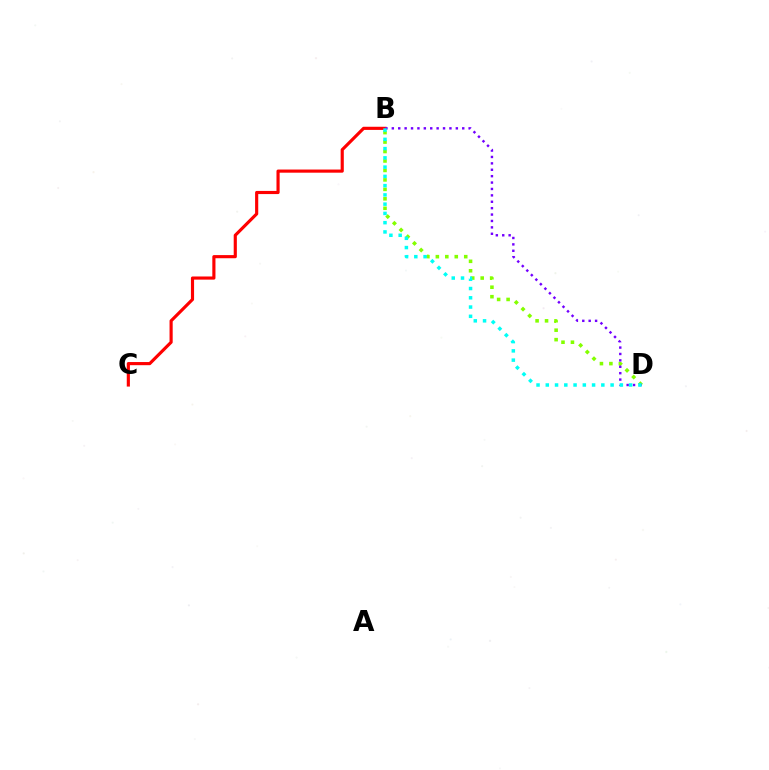{('B', 'D'): [{'color': '#84ff00', 'line_style': 'dotted', 'thickness': 2.57}, {'color': '#7200ff', 'line_style': 'dotted', 'thickness': 1.74}, {'color': '#00fff6', 'line_style': 'dotted', 'thickness': 2.52}], ('B', 'C'): [{'color': '#ff0000', 'line_style': 'solid', 'thickness': 2.27}]}